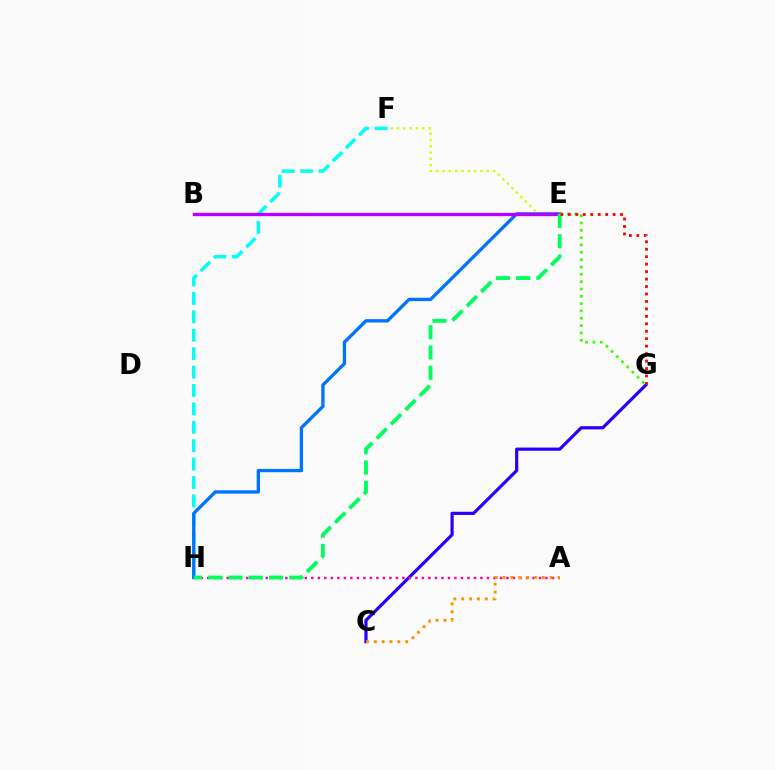{('C', 'G'): [{'color': '#2500ff', 'line_style': 'solid', 'thickness': 2.29}], ('F', 'H'): [{'color': '#00fff6', 'line_style': 'dashed', 'thickness': 2.5}], ('E', 'F'): [{'color': '#d1ff00', 'line_style': 'dotted', 'thickness': 1.72}], ('E', 'H'): [{'color': '#0074ff', 'line_style': 'solid', 'thickness': 2.4}, {'color': '#00ff5c', 'line_style': 'dashed', 'thickness': 2.75}], ('A', 'H'): [{'color': '#ff00ac', 'line_style': 'dotted', 'thickness': 1.77}], ('B', 'E'): [{'color': '#b900ff', 'line_style': 'solid', 'thickness': 2.41}], ('E', 'G'): [{'color': '#3dff00', 'line_style': 'dotted', 'thickness': 1.99}, {'color': '#ff0000', 'line_style': 'dotted', 'thickness': 2.03}], ('A', 'C'): [{'color': '#ff9400', 'line_style': 'dotted', 'thickness': 2.13}]}